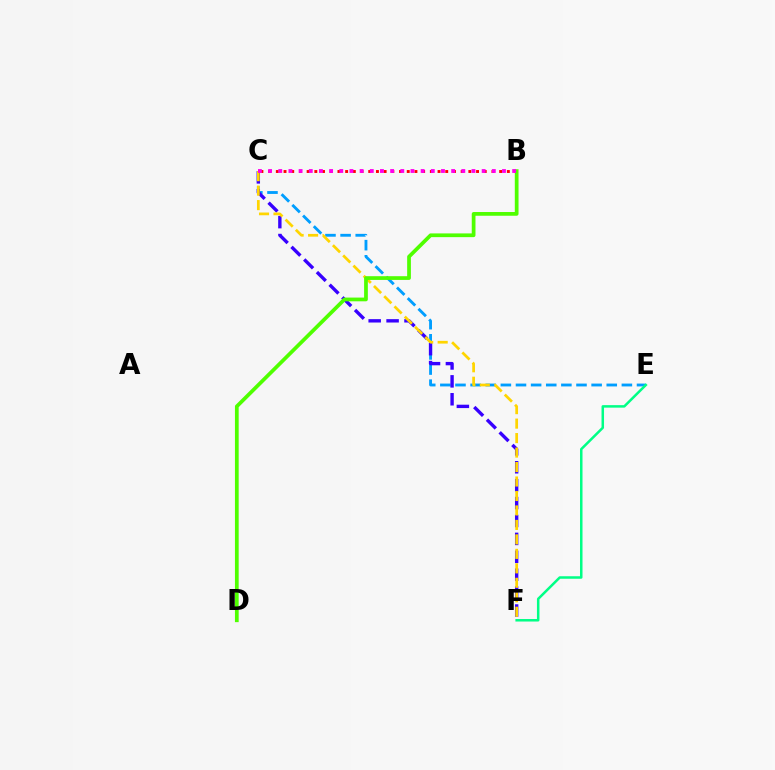{('C', 'E'): [{'color': '#009eff', 'line_style': 'dashed', 'thickness': 2.05}], ('C', 'F'): [{'color': '#3700ff', 'line_style': 'dashed', 'thickness': 2.43}, {'color': '#ffd500', 'line_style': 'dashed', 'thickness': 1.97}], ('B', 'C'): [{'color': '#ff0000', 'line_style': 'dotted', 'thickness': 2.09}, {'color': '#ff00ed', 'line_style': 'dotted', 'thickness': 2.76}], ('B', 'D'): [{'color': '#4fff00', 'line_style': 'solid', 'thickness': 2.69}], ('E', 'F'): [{'color': '#00ff86', 'line_style': 'solid', 'thickness': 1.81}]}